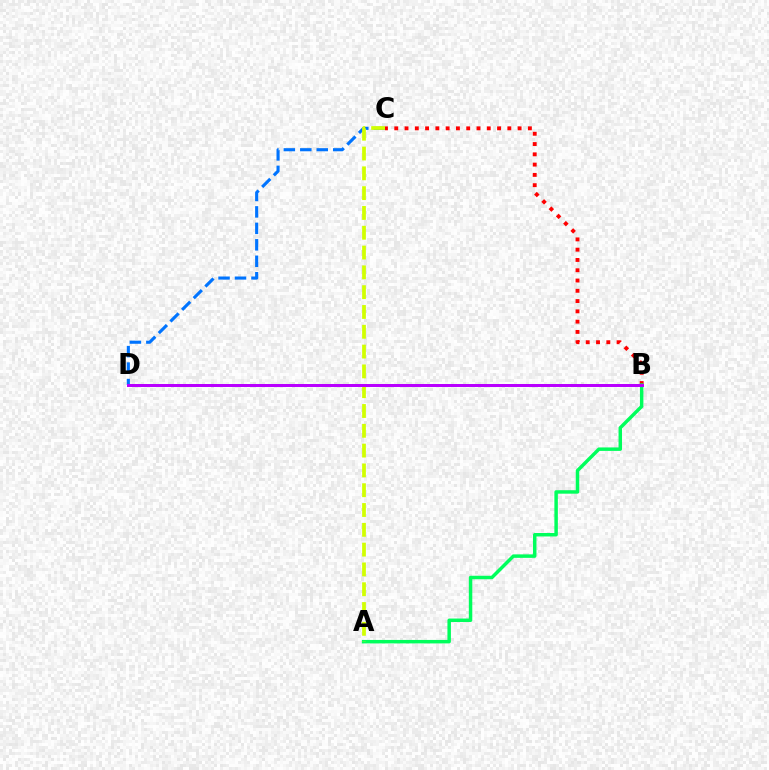{('C', 'D'): [{'color': '#0074ff', 'line_style': 'dashed', 'thickness': 2.24}], ('B', 'C'): [{'color': '#ff0000', 'line_style': 'dotted', 'thickness': 2.79}], ('A', 'B'): [{'color': '#00ff5c', 'line_style': 'solid', 'thickness': 2.5}], ('A', 'C'): [{'color': '#d1ff00', 'line_style': 'dashed', 'thickness': 2.69}], ('B', 'D'): [{'color': '#b900ff', 'line_style': 'solid', 'thickness': 2.16}]}